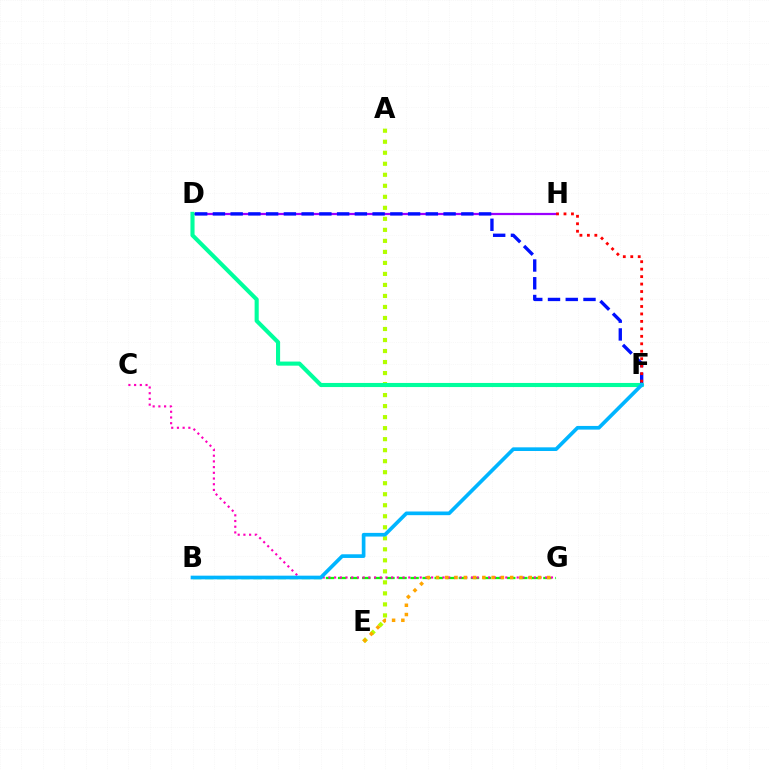{('B', 'G'): [{'color': '#08ff00', 'line_style': 'dashed', 'thickness': 1.64}], ('C', 'G'): [{'color': '#ff00bd', 'line_style': 'dotted', 'thickness': 1.55}], ('D', 'H'): [{'color': '#9b00ff', 'line_style': 'solid', 'thickness': 1.61}], ('D', 'F'): [{'color': '#0010ff', 'line_style': 'dashed', 'thickness': 2.41}, {'color': '#00ff9d', 'line_style': 'solid', 'thickness': 2.96}], ('A', 'E'): [{'color': '#b3ff00', 'line_style': 'dotted', 'thickness': 2.99}], ('F', 'H'): [{'color': '#ff0000', 'line_style': 'dotted', 'thickness': 2.03}], ('E', 'G'): [{'color': '#ffa500', 'line_style': 'dotted', 'thickness': 2.52}], ('B', 'F'): [{'color': '#00b5ff', 'line_style': 'solid', 'thickness': 2.64}]}